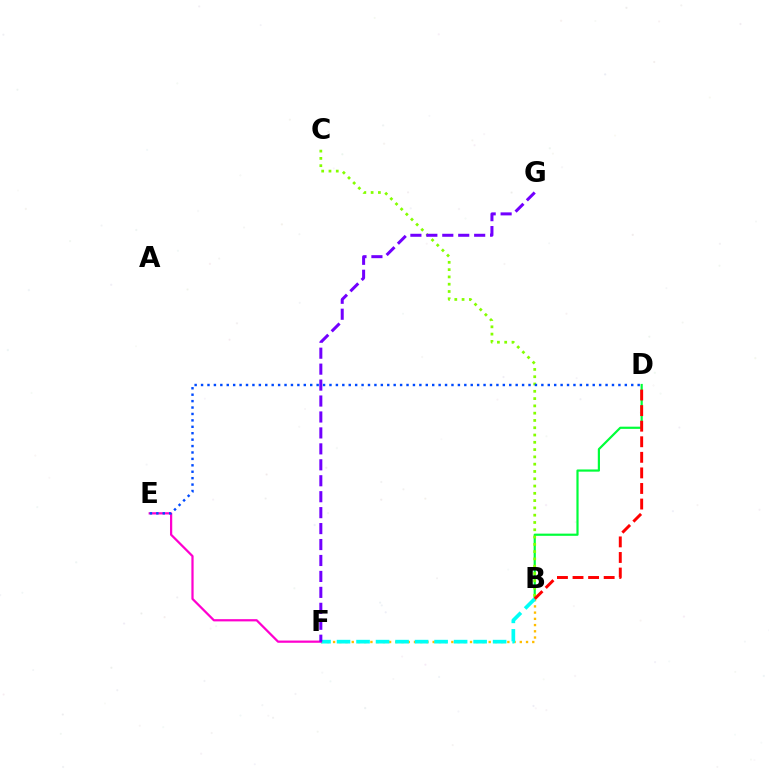{('B', 'D'): [{'color': '#00ff39', 'line_style': 'solid', 'thickness': 1.58}, {'color': '#ff0000', 'line_style': 'dashed', 'thickness': 2.12}], ('B', 'C'): [{'color': '#84ff00', 'line_style': 'dotted', 'thickness': 1.98}], ('B', 'F'): [{'color': '#ffbd00', 'line_style': 'dotted', 'thickness': 1.69}, {'color': '#00fff6', 'line_style': 'dashed', 'thickness': 2.65}], ('E', 'F'): [{'color': '#ff00cf', 'line_style': 'solid', 'thickness': 1.61}], ('F', 'G'): [{'color': '#7200ff', 'line_style': 'dashed', 'thickness': 2.17}], ('D', 'E'): [{'color': '#004bff', 'line_style': 'dotted', 'thickness': 1.74}]}